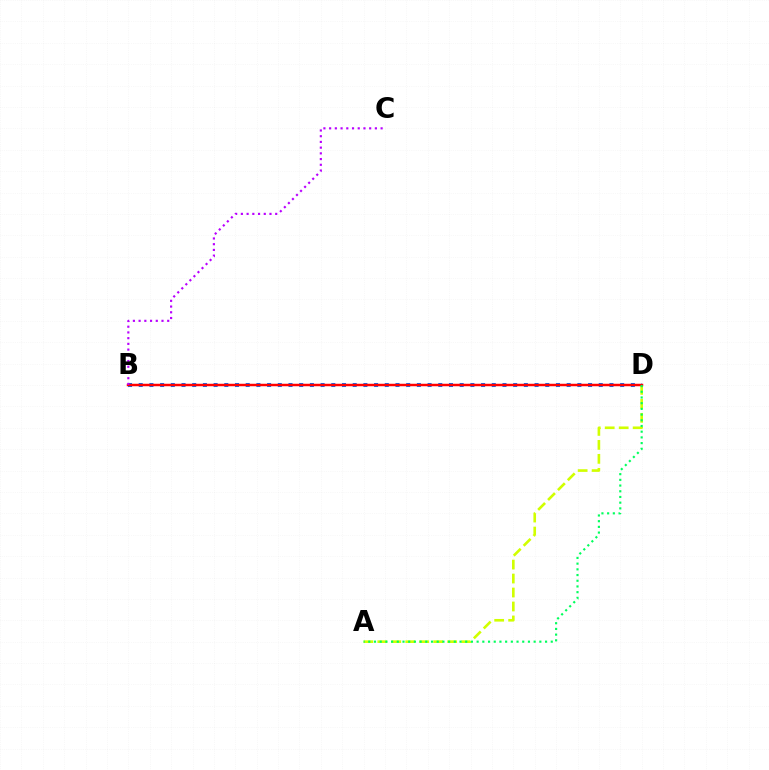{('A', 'D'): [{'color': '#d1ff00', 'line_style': 'dashed', 'thickness': 1.9}, {'color': '#00ff5c', 'line_style': 'dotted', 'thickness': 1.55}], ('B', 'D'): [{'color': '#0074ff', 'line_style': 'dotted', 'thickness': 2.91}, {'color': '#ff0000', 'line_style': 'solid', 'thickness': 1.78}], ('B', 'C'): [{'color': '#b900ff', 'line_style': 'dotted', 'thickness': 1.55}]}